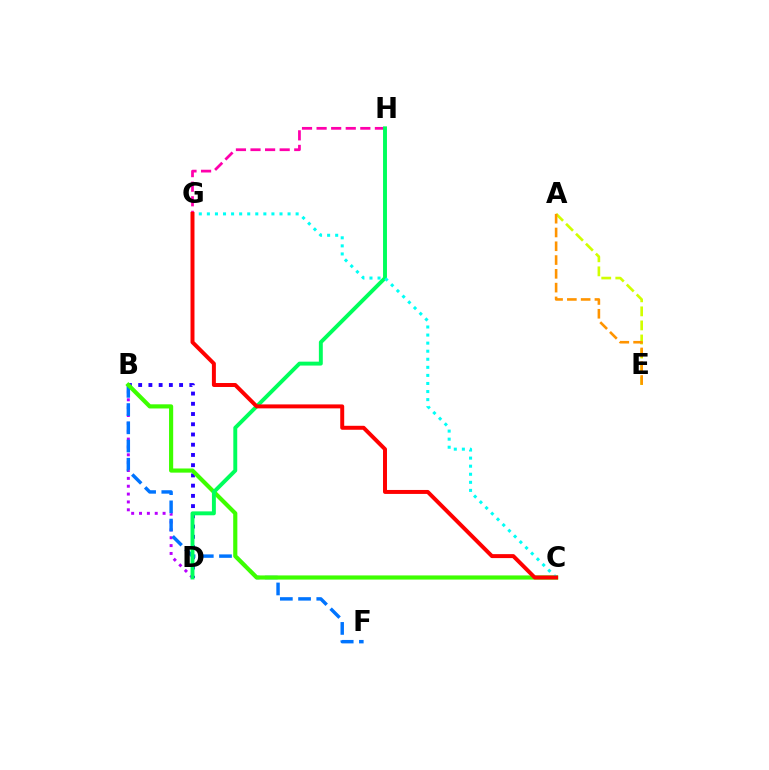{('G', 'H'): [{'color': '#ff00ac', 'line_style': 'dashed', 'thickness': 1.98}], ('B', 'D'): [{'color': '#b900ff', 'line_style': 'dotted', 'thickness': 2.13}, {'color': '#2500ff', 'line_style': 'dotted', 'thickness': 2.78}], ('B', 'F'): [{'color': '#0074ff', 'line_style': 'dashed', 'thickness': 2.48}], ('B', 'C'): [{'color': '#3dff00', 'line_style': 'solid', 'thickness': 2.99}], ('A', 'E'): [{'color': '#d1ff00', 'line_style': 'dashed', 'thickness': 1.91}, {'color': '#ff9400', 'line_style': 'dashed', 'thickness': 1.87}], ('D', 'H'): [{'color': '#00ff5c', 'line_style': 'solid', 'thickness': 2.82}], ('C', 'G'): [{'color': '#00fff6', 'line_style': 'dotted', 'thickness': 2.19}, {'color': '#ff0000', 'line_style': 'solid', 'thickness': 2.85}]}